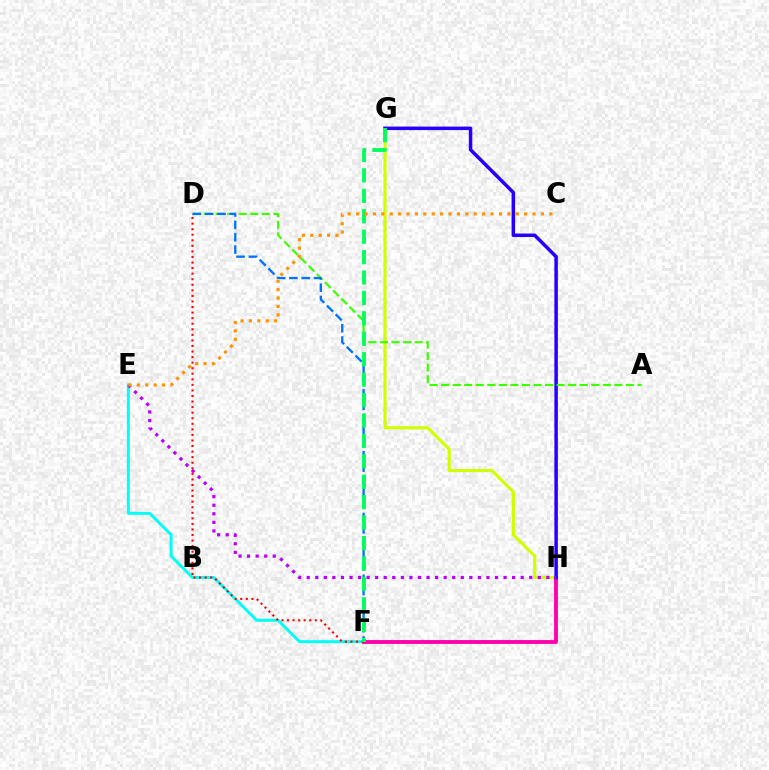{('G', 'H'): [{'color': '#d1ff00', 'line_style': 'solid', 'thickness': 2.26}, {'color': '#2500ff', 'line_style': 'solid', 'thickness': 2.52}], ('E', 'F'): [{'color': '#00fff6', 'line_style': 'solid', 'thickness': 2.13}], ('F', 'H'): [{'color': '#ff00ac', 'line_style': 'solid', 'thickness': 2.76}], ('E', 'H'): [{'color': '#b900ff', 'line_style': 'dotted', 'thickness': 2.33}], ('D', 'F'): [{'color': '#ff0000', 'line_style': 'dotted', 'thickness': 1.51}, {'color': '#0074ff', 'line_style': 'dashed', 'thickness': 1.68}], ('A', 'D'): [{'color': '#3dff00', 'line_style': 'dashed', 'thickness': 1.57}], ('F', 'G'): [{'color': '#00ff5c', 'line_style': 'dashed', 'thickness': 2.77}], ('C', 'E'): [{'color': '#ff9400', 'line_style': 'dotted', 'thickness': 2.28}]}